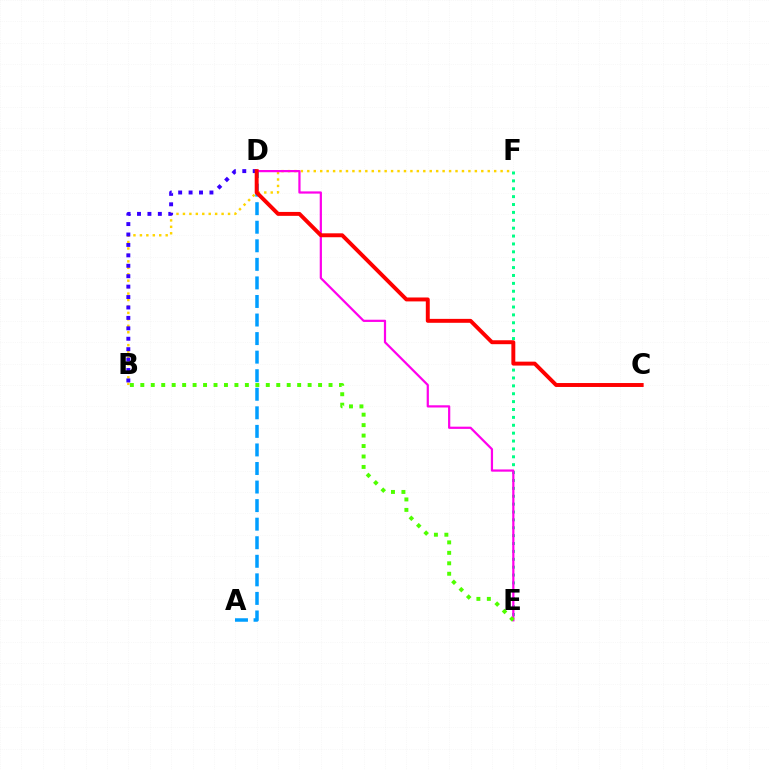{('A', 'D'): [{'color': '#009eff', 'line_style': 'dashed', 'thickness': 2.52}], ('B', 'F'): [{'color': '#ffd500', 'line_style': 'dotted', 'thickness': 1.75}], ('E', 'F'): [{'color': '#00ff86', 'line_style': 'dotted', 'thickness': 2.14}], ('B', 'D'): [{'color': '#3700ff', 'line_style': 'dotted', 'thickness': 2.83}], ('D', 'E'): [{'color': '#ff00ed', 'line_style': 'solid', 'thickness': 1.6}], ('C', 'D'): [{'color': '#ff0000', 'line_style': 'solid', 'thickness': 2.83}], ('B', 'E'): [{'color': '#4fff00', 'line_style': 'dotted', 'thickness': 2.84}]}